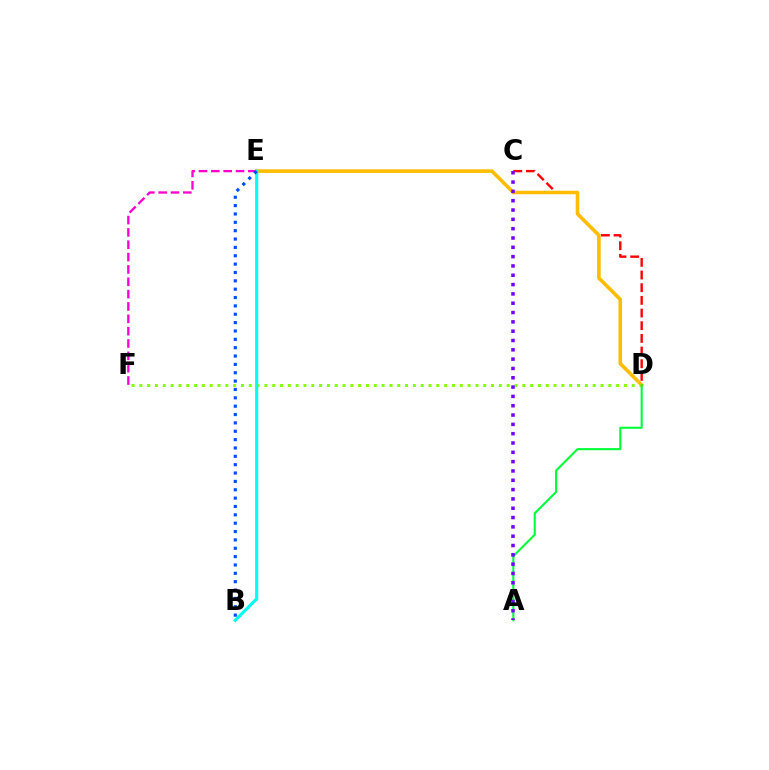{('E', 'F'): [{'color': '#ff00cf', 'line_style': 'dashed', 'thickness': 1.68}], ('C', 'D'): [{'color': '#ff0000', 'line_style': 'dashed', 'thickness': 1.72}], ('D', 'F'): [{'color': '#84ff00', 'line_style': 'dotted', 'thickness': 2.12}], ('D', 'E'): [{'color': '#ffbd00', 'line_style': 'solid', 'thickness': 2.58}], ('B', 'E'): [{'color': '#00fff6', 'line_style': 'solid', 'thickness': 2.25}, {'color': '#004bff', 'line_style': 'dotted', 'thickness': 2.27}], ('A', 'D'): [{'color': '#00ff39', 'line_style': 'solid', 'thickness': 1.51}], ('A', 'C'): [{'color': '#7200ff', 'line_style': 'dotted', 'thickness': 2.53}]}